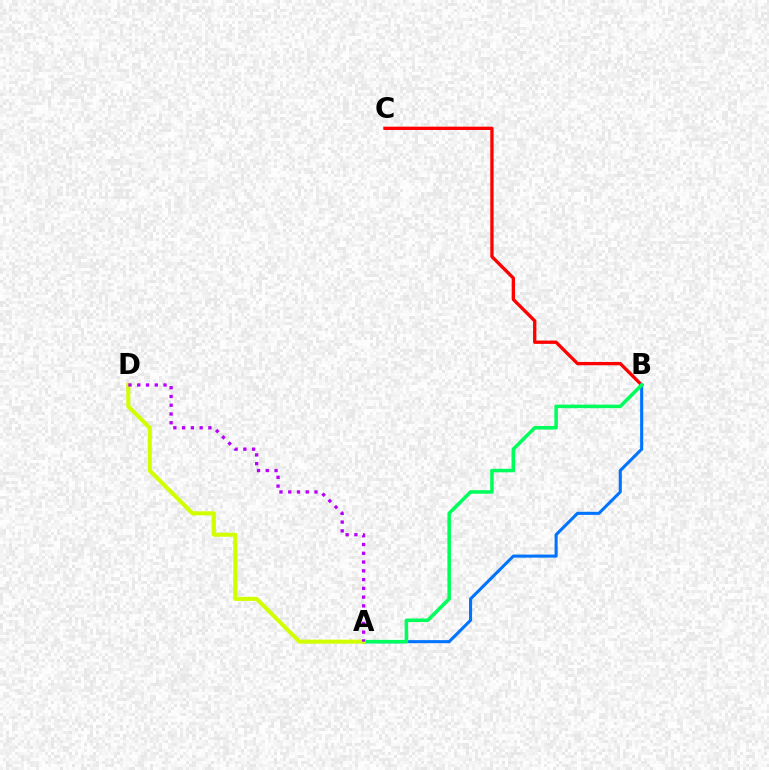{('B', 'C'): [{'color': '#ff0000', 'line_style': 'solid', 'thickness': 2.38}], ('A', 'B'): [{'color': '#0074ff', 'line_style': 'solid', 'thickness': 2.22}, {'color': '#00ff5c', 'line_style': 'solid', 'thickness': 2.54}], ('A', 'D'): [{'color': '#d1ff00', 'line_style': 'solid', 'thickness': 2.91}, {'color': '#b900ff', 'line_style': 'dotted', 'thickness': 2.38}]}